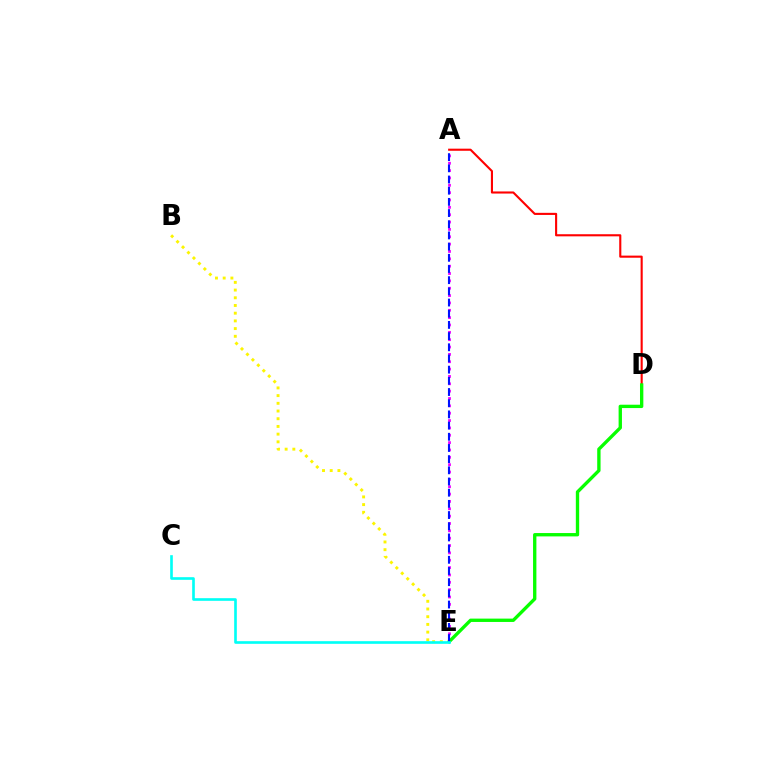{('A', 'E'): [{'color': '#ee00ff', 'line_style': 'dotted', 'thickness': 2.0}, {'color': '#0010ff', 'line_style': 'dashed', 'thickness': 1.52}], ('A', 'D'): [{'color': '#ff0000', 'line_style': 'solid', 'thickness': 1.52}], ('D', 'E'): [{'color': '#08ff00', 'line_style': 'solid', 'thickness': 2.41}], ('B', 'E'): [{'color': '#fcf500', 'line_style': 'dotted', 'thickness': 2.09}], ('C', 'E'): [{'color': '#00fff6', 'line_style': 'solid', 'thickness': 1.9}]}